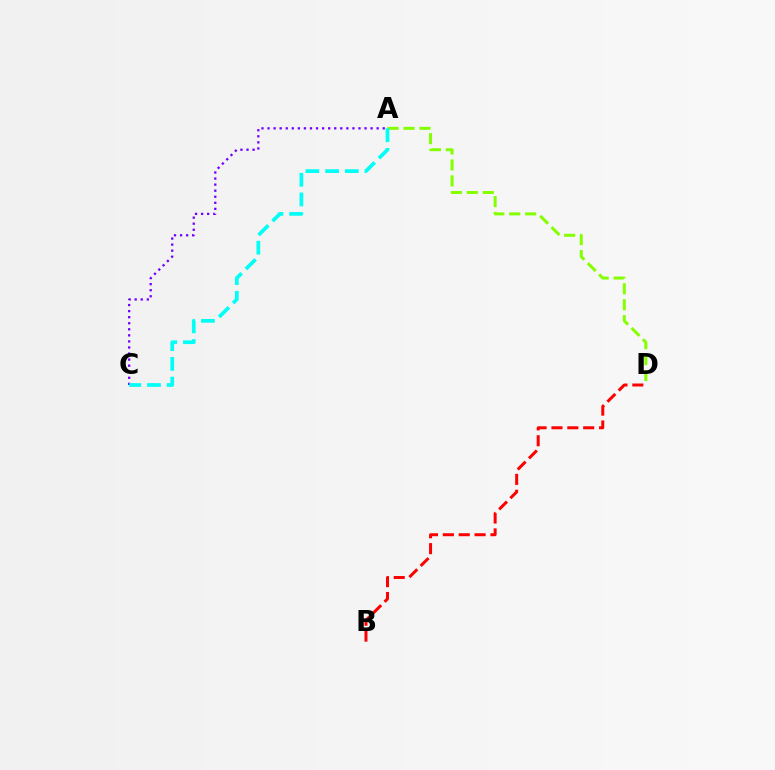{('B', 'D'): [{'color': '#ff0000', 'line_style': 'dashed', 'thickness': 2.16}], ('A', 'C'): [{'color': '#7200ff', 'line_style': 'dotted', 'thickness': 1.65}, {'color': '#00fff6', 'line_style': 'dashed', 'thickness': 2.67}], ('A', 'D'): [{'color': '#84ff00', 'line_style': 'dashed', 'thickness': 2.17}]}